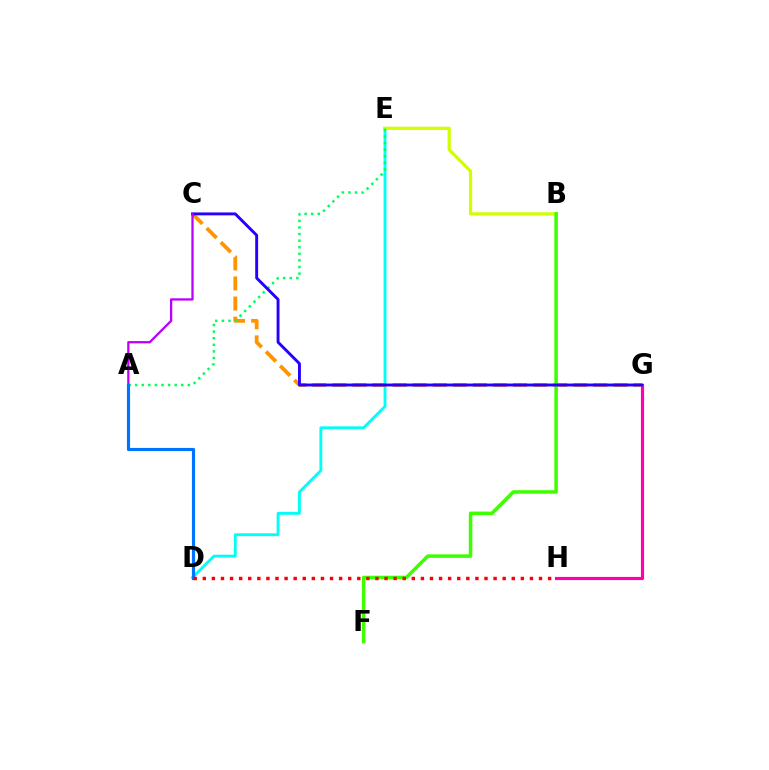{('D', 'E'): [{'color': '#00fff6', 'line_style': 'solid', 'thickness': 2.06}], ('G', 'H'): [{'color': '#ff00ac', 'line_style': 'solid', 'thickness': 2.29}], ('C', 'G'): [{'color': '#ff9400', 'line_style': 'dashed', 'thickness': 2.73}, {'color': '#2500ff', 'line_style': 'solid', 'thickness': 2.09}], ('B', 'E'): [{'color': '#d1ff00', 'line_style': 'solid', 'thickness': 2.32}], ('B', 'F'): [{'color': '#3dff00', 'line_style': 'solid', 'thickness': 2.53}], ('A', 'E'): [{'color': '#00ff5c', 'line_style': 'dotted', 'thickness': 1.79}], ('A', 'C'): [{'color': '#b900ff', 'line_style': 'solid', 'thickness': 1.64}], ('A', 'D'): [{'color': '#0074ff', 'line_style': 'solid', 'thickness': 2.26}], ('D', 'H'): [{'color': '#ff0000', 'line_style': 'dotted', 'thickness': 2.47}]}